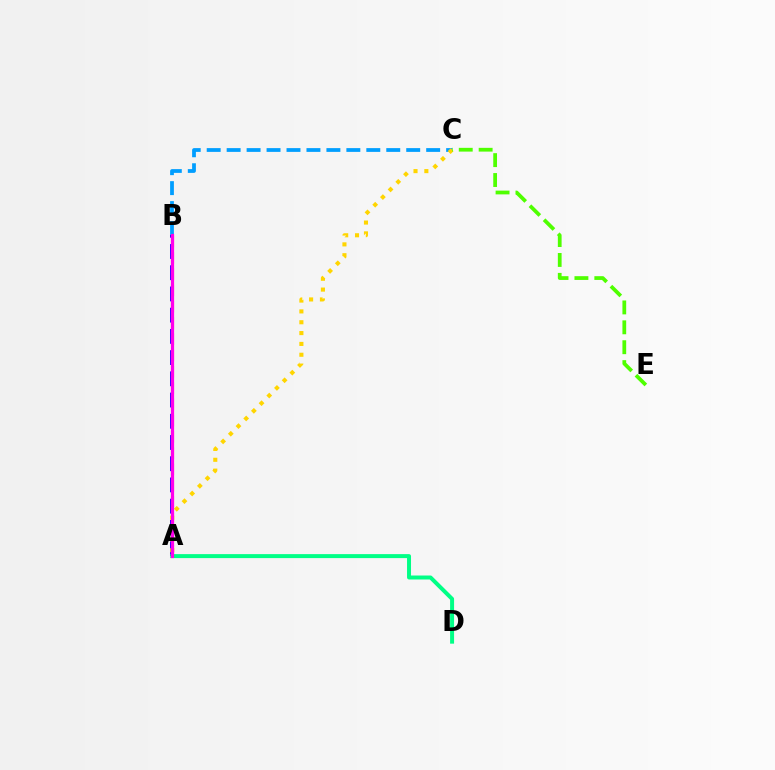{('B', 'C'): [{'color': '#009eff', 'line_style': 'dashed', 'thickness': 2.71}], ('A', 'B'): [{'color': '#ff0000', 'line_style': 'dashed', 'thickness': 2.21}, {'color': '#3700ff', 'line_style': 'dashed', 'thickness': 2.88}, {'color': '#ff00ed', 'line_style': 'solid', 'thickness': 2.3}], ('A', 'D'): [{'color': '#00ff86', 'line_style': 'solid', 'thickness': 2.86}], ('A', 'C'): [{'color': '#ffd500', 'line_style': 'dotted', 'thickness': 2.94}], ('C', 'E'): [{'color': '#4fff00', 'line_style': 'dashed', 'thickness': 2.7}]}